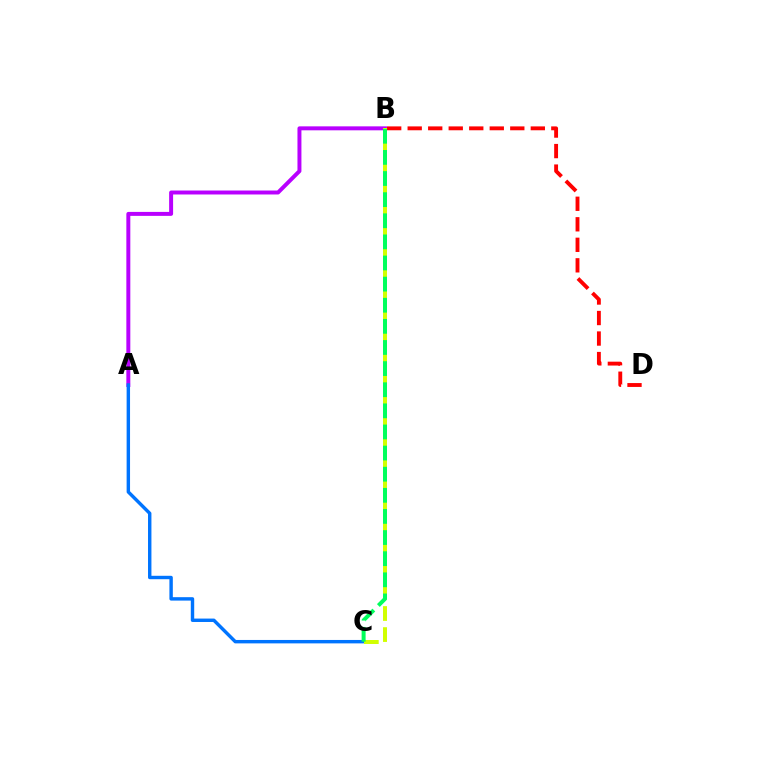{('A', 'B'): [{'color': '#b900ff', 'line_style': 'solid', 'thickness': 2.85}], ('A', 'C'): [{'color': '#0074ff', 'line_style': 'solid', 'thickness': 2.46}], ('B', 'C'): [{'color': '#d1ff00', 'line_style': 'dashed', 'thickness': 2.86}, {'color': '#00ff5c', 'line_style': 'dashed', 'thickness': 2.87}], ('B', 'D'): [{'color': '#ff0000', 'line_style': 'dashed', 'thickness': 2.79}]}